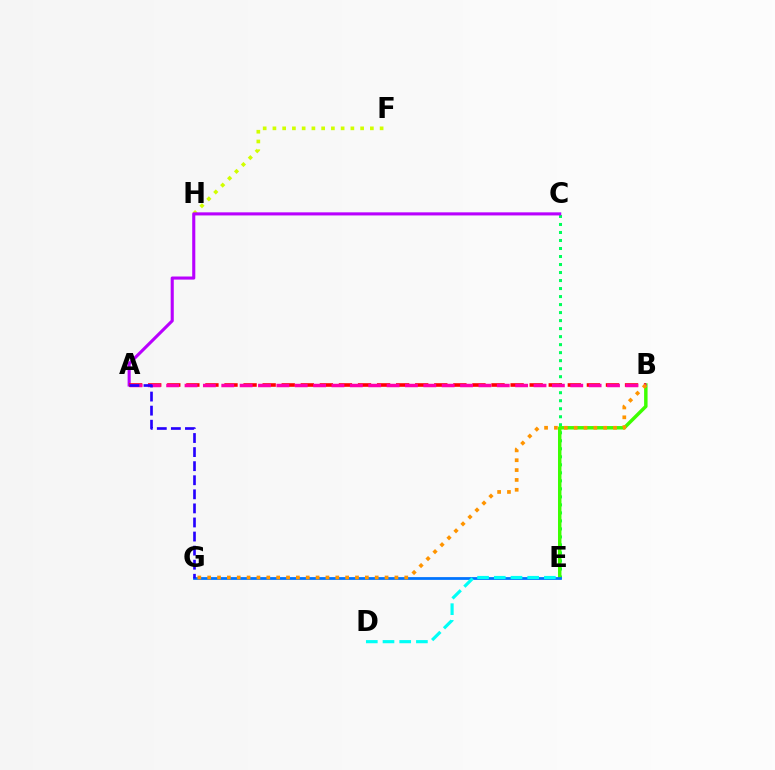{('C', 'E'): [{'color': '#00ff5c', 'line_style': 'dotted', 'thickness': 2.18}], ('F', 'H'): [{'color': '#d1ff00', 'line_style': 'dotted', 'thickness': 2.65}], ('A', 'C'): [{'color': '#b900ff', 'line_style': 'solid', 'thickness': 2.23}], ('B', 'E'): [{'color': '#3dff00', 'line_style': 'solid', 'thickness': 2.49}], ('A', 'B'): [{'color': '#ff0000', 'line_style': 'dashed', 'thickness': 2.59}, {'color': '#ff00ac', 'line_style': 'dashed', 'thickness': 2.5}], ('E', 'G'): [{'color': '#0074ff', 'line_style': 'solid', 'thickness': 1.99}], ('A', 'G'): [{'color': '#2500ff', 'line_style': 'dashed', 'thickness': 1.91}], ('B', 'G'): [{'color': '#ff9400', 'line_style': 'dotted', 'thickness': 2.68}], ('D', 'E'): [{'color': '#00fff6', 'line_style': 'dashed', 'thickness': 2.27}]}